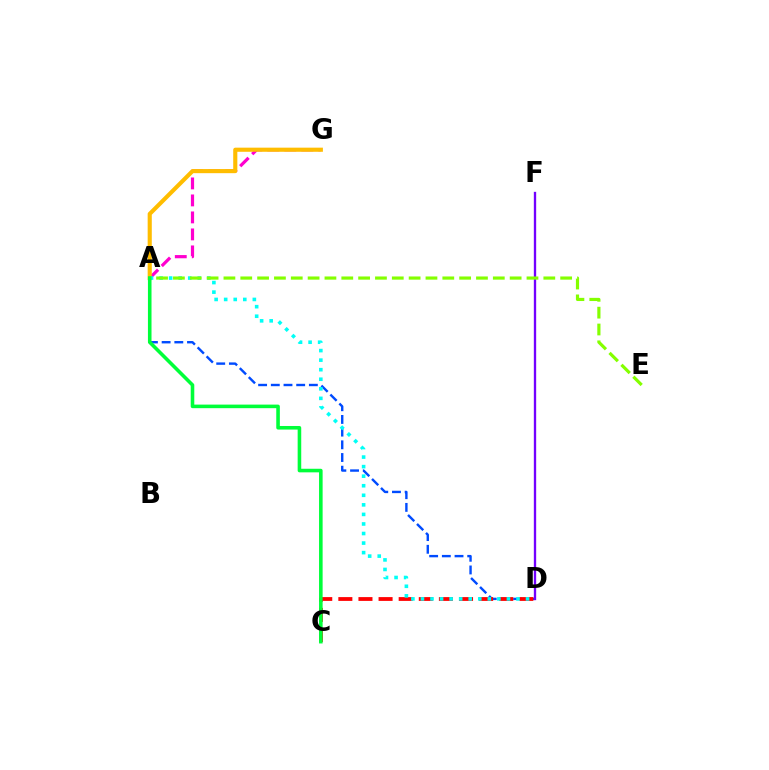{('A', 'G'): [{'color': '#ff00cf', 'line_style': 'dashed', 'thickness': 2.31}, {'color': '#ffbd00', 'line_style': 'solid', 'thickness': 2.97}], ('A', 'D'): [{'color': '#004bff', 'line_style': 'dashed', 'thickness': 1.72}, {'color': '#00fff6', 'line_style': 'dotted', 'thickness': 2.6}], ('D', 'F'): [{'color': '#7200ff', 'line_style': 'solid', 'thickness': 1.68}], ('C', 'D'): [{'color': '#ff0000', 'line_style': 'dashed', 'thickness': 2.73}], ('A', 'E'): [{'color': '#84ff00', 'line_style': 'dashed', 'thickness': 2.29}], ('A', 'C'): [{'color': '#00ff39', 'line_style': 'solid', 'thickness': 2.58}]}